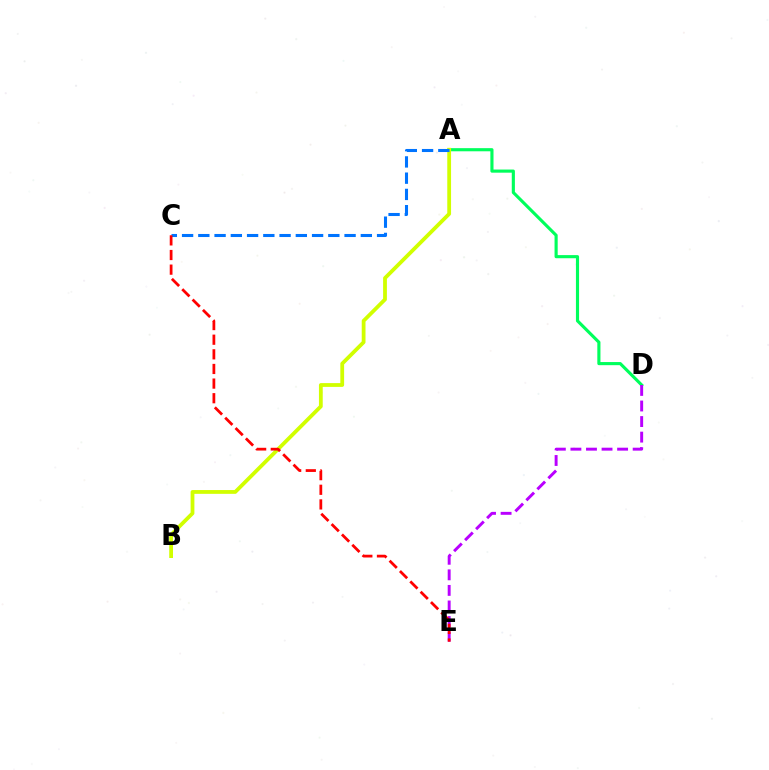{('A', 'D'): [{'color': '#00ff5c', 'line_style': 'solid', 'thickness': 2.25}], ('D', 'E'): [{'color': '#b900ff', 'line_style': 'dashed', 'thickness': 2.11}], ('A', 'B'): [{'color': '#d1ff00', 'line_style': 'solid', 'thickness': 2.73}], ('A', 'C'): [{'color': '#0074ff', 'line_style': 'dashed', 'thickness': 2.21}], ('C', 'E'): [{'color': '#ff0000', 'line_style': 'dashed', 'thickness': 1.99}]}